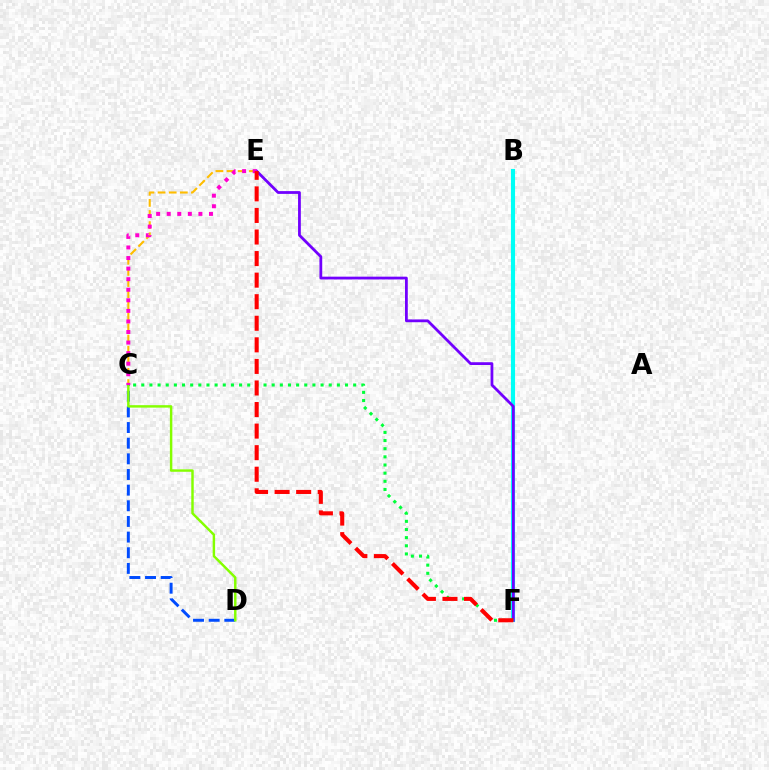{('C', 'E'): [{'color': '#ffbd00', 'line_style': 'dashed', 'thickness': 1.51}, {'color': '#ff00cf', 'line_style': 'dotted', 'thickness': 2.87}], ('B', 'F'): [{'color': '#00fff6', 'line_style': 'solid', 'thickness': 2.97}], ('C', 'D'): [{'color': '#004bff', 'line_style': 'dashed', 'thickness': 2.13}, {'color': '#84ff00', 'line_style': 'solid', 'thickness': 1.77}], ('E', 'F'): [{'color': '#7200ff', 'line_style': 'solid', 'thickness': 2.0}, {'color': '#ff0000', 'line_style': 'dashed', 'thickness': 2.93}], ('C', 'F'): [{'color': '#00ff39', 'line_style': 'dotted', 'thickness': 2.21}]}